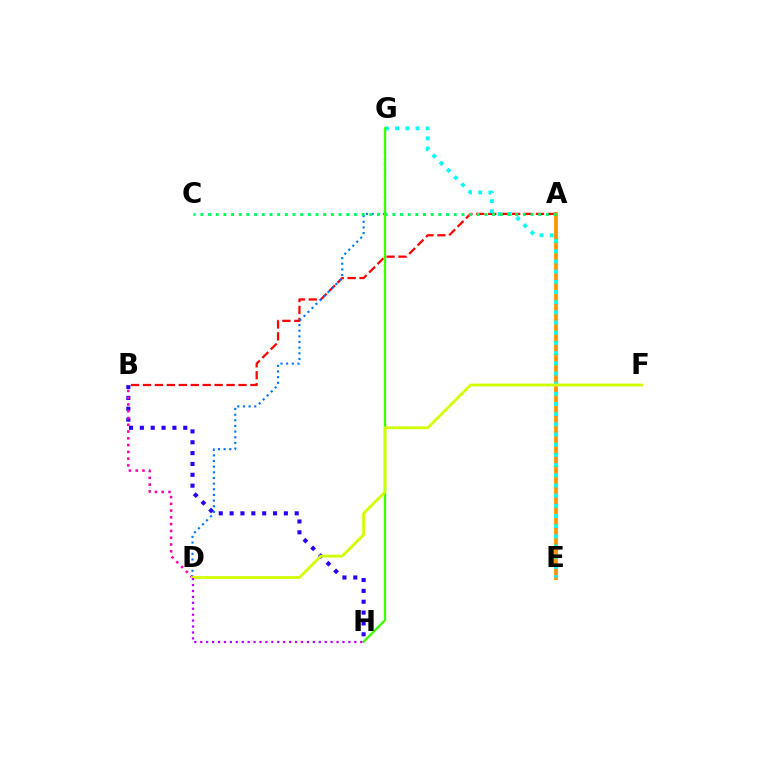{('A', 'E'): [{'color': '#ff9400', 'line_style': 'solid', 'thickness': 2.73}], ('A', 'B'): [{'color': '#ff0000', 'line_style': 'dashed', 'thickness': 1.62}], ('D', 'G'): [{'color': '#0074ff', 'line_style': 'dotted', 'thickness': 1.53}], ('E', 'G'): [{'color': '#00fff6', 'line_style': 'dotted', 'thickness': 2.77}], ('A', 'C'): [{'color': '#00ff5c', 'line_style': 'dotted', 'thickness': 2.09}], ('B', 'H'): [{'color': '#2500ff', 'line_style': 'dotted', 'thickness': 2.95}], ('B', 'D'): [{'color': '#ff00ac', 'line_style': 'dotted', 'thickness': 1.84}], ('G', 'H'): [{'color': '#3dff00', 'line_style': 'solid', 'thickness': 1.68}], ('D', 'F'): [{'color': '#d1ff00', 'line_style': 'solid', 'thickness': 2.0}], ('D', 'H'): [{'color': '#b900ff', 'line_style': 'dotted', 'thickness': 1.61}]}